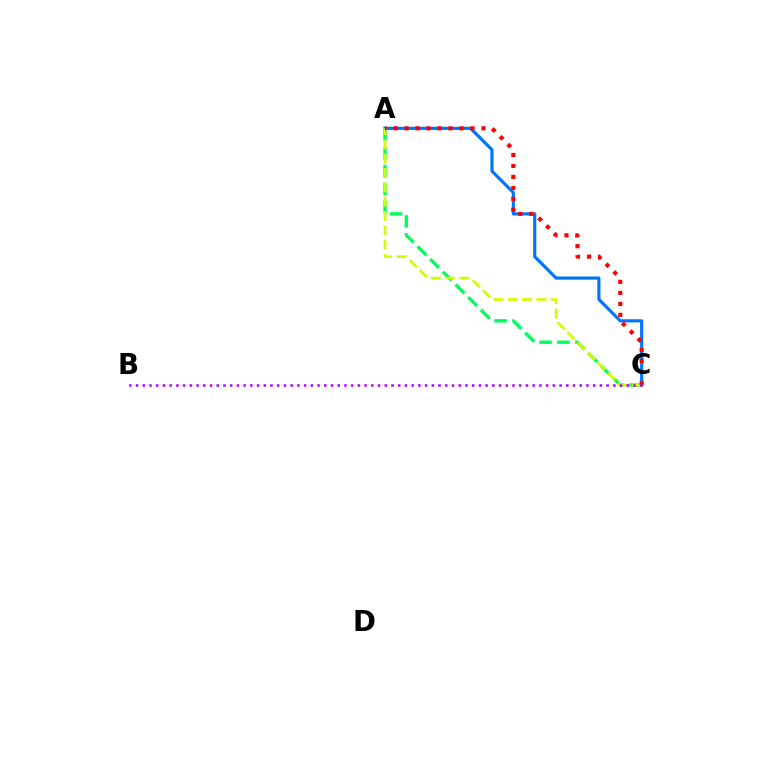{('A', 'C'): [{'color': '#0074ff', 'line_style': 'solid', 'thickness': 2.27}, {'color': '#00ff5c', 'line_style': 'dashed', 'thickness': 2.44}, {'color': '#d1ff00', 'line_style': 'dashed', 'thickness': 1.95}, {'color': '#ff0000', 'line_style': 'dotted', 'thickness': 2.99}], ('B', 'C'): [{'color': '#b900ff', 'line_style': 'dotted', 'thickness': 1.83}]}